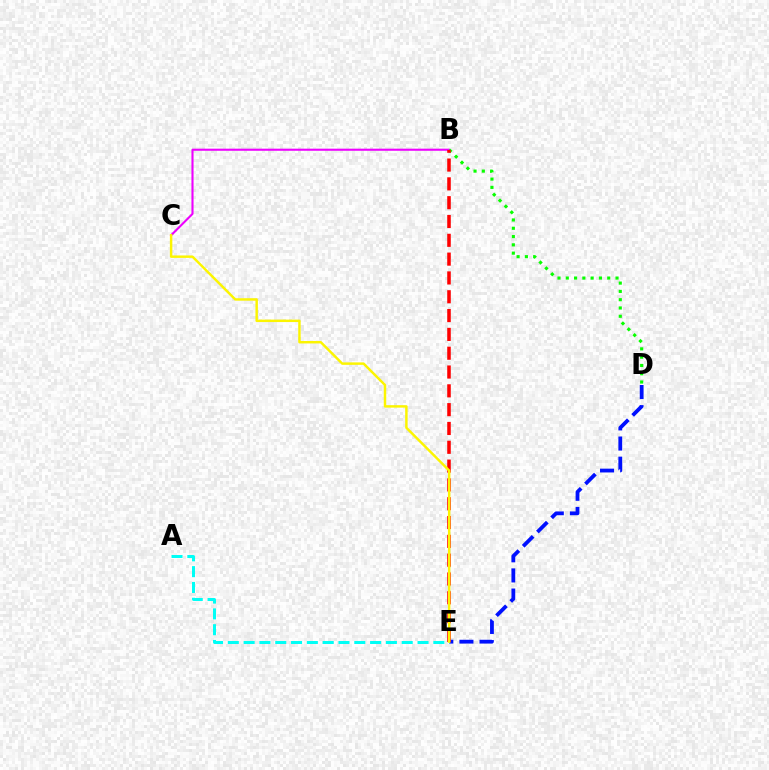{('B', 'C'): [{'color': '#ee00ff', 'line_style': 'solid', 'thickness': 1.51}], ('B', 'D'): [{'color': '#08ff00', 'line_style': 'dotted', 'thickness': 2.25}], ('D', 'E'): [{'color': '#0010ff', 'line_style': 'dashed', 'thickness': 2.73}], ('B', 'E'): [{'color': '#ff0000', 'line_style': 'dashed', 'thickness': 2.56}], ('A', 'E'): [{'color': '#00fff6', 'line_style': 'dashed', 'thickness': 2.15}], ('C', 'E'): [{'color': '#fcf500', 'line_style': 'solid', 'thickness': 1.77}]}